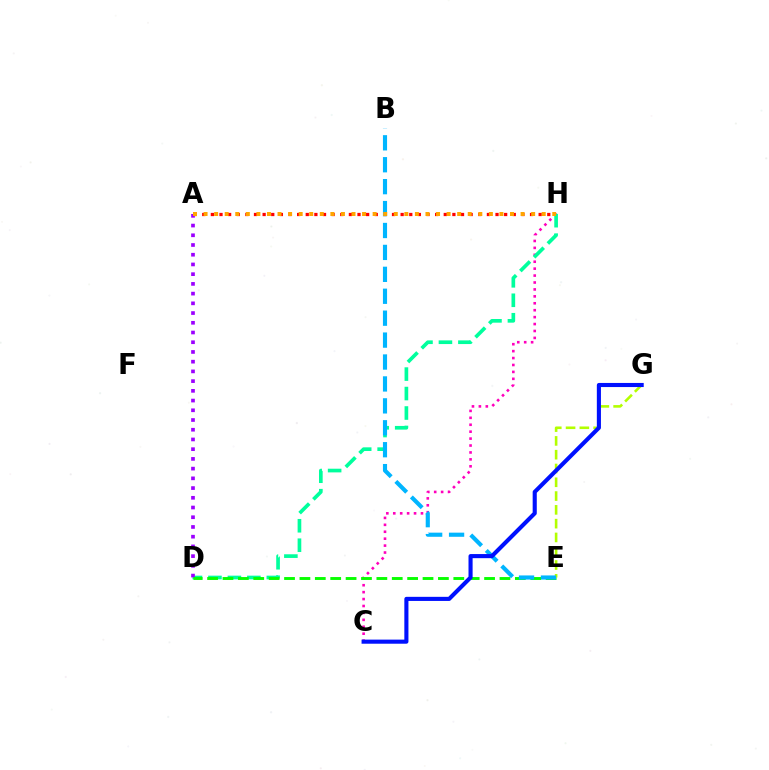{('A', 'H'): [{'color': '#ff0000', 'line_style': 'dotted', 'thickness': 2.34}, {'color': '#ffa500', 'line_style': 'dotted', 'thickness': 2.87}], ('C', 'H'): [{'color': '#ff00bd', 'line_style': 'dotted', 'thickness': 1.88}], ('D', 'H'): [{'color': '#00ff9d', 'line_style': 'dashed', 'thickness': 2.64}], ('A', 'D'): [{'color': '#9b00ff', 'line_style': 'dotted', 'thickness': 2.64}], ('D', 'E'): [{'color': '#08ff00', 'line_style': 'dashed', 'thickness': 2.09}], ('E', 'G'): [{'color': '#b3ff00', 'line_style': 'dashed', 'thickness': 1.87}], ('B', 'E'): [{'color': '#00b5ff', 'line_style': 'dashed', 'thickness': 2.98}], ('C', 'G'): [{'color': '#0010ff', 'line_style': 'solid', 'thickness': 2.96}]}